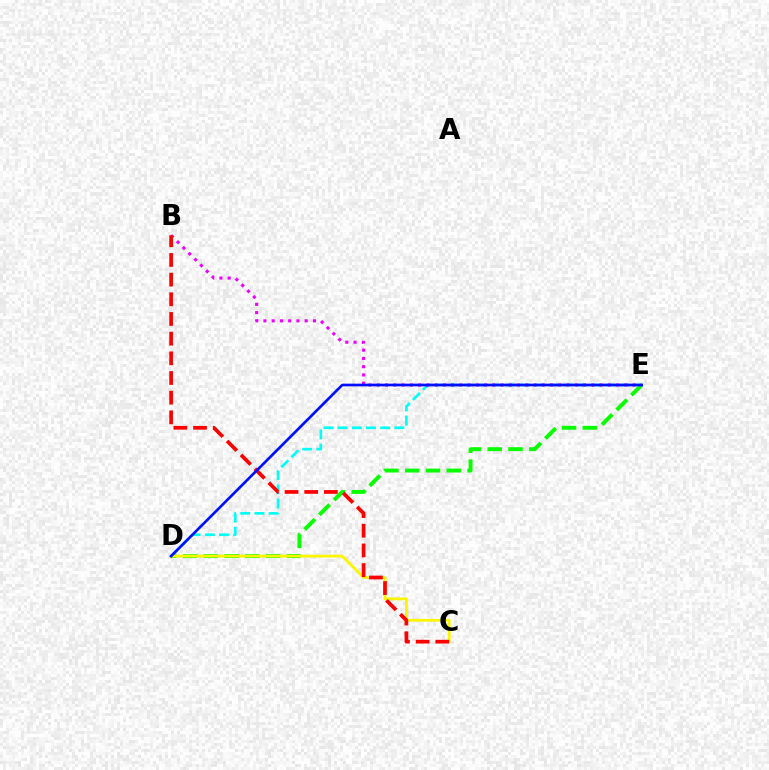{('D', 'E'): [{'color': '#00fff6', 'line_style': 'dashed', 'thickness': 1.93}, {'color': '#08ff00', 'line_style': 'dashed', 'thickness': 2.82}, {'color': '#0010ff', 'line_style': 'solid', 'thickness': 1.93}], ('C', 'D'): [{'color': '#fcf500', 'line_style': 'solid', 'thickness': 2.0}], ('B', 'E'): [{'color': '#ee00ff', 'line_style': 'dotted', 'thickness': 2.24}], ('B', 'C'): [{'color': '#ff0000', 'line_style': 'dashed', 'thickness': 2.67}]}